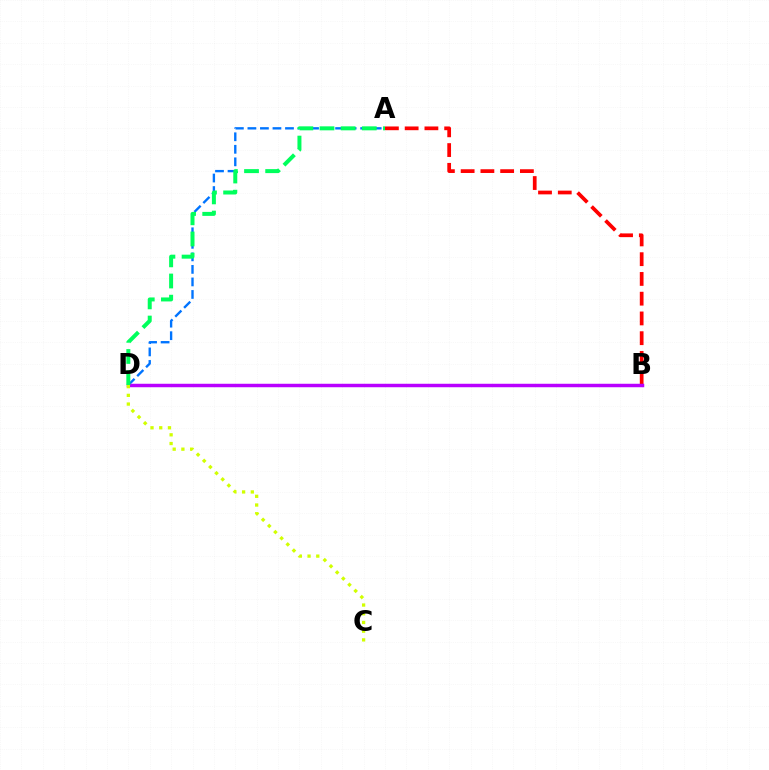{('A', 'B'): [{'color': '#ff0000', 'line_style': 'dashed', 'thickness': 2.68}], ('A', 'D'): [{'color': '#0074ff', 'line_style': 'dashed', 'thickness': 1.7}, {'color': '#00ff5c', 'line_style': 'dashed', 'thickness': 2.87}], ('B', 'D'): [{'color': '#b900ff', 'line_style': 'solid', 'thickness': 2.5}], ('C', 'D'): [{'color': '#d1ff00', 'line_style': 'dotted', 'thickness': 2.37}]}